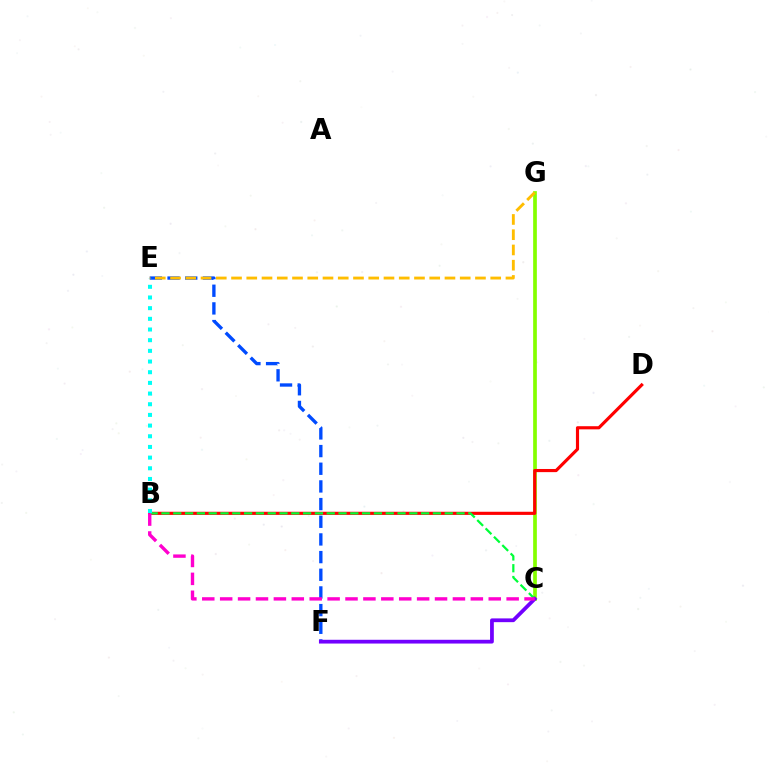{('C', 'G'): [{'color': '#84ff00', 'line_style': 'solid', 'thickness': 2.67}], ('B', 'D'): [{'color': '#ff0000', 'line_style': 'solid', 'thickness': 2.26}], ('E', 'F'): [{'color': '#004bff', 'line_style': 'dashed', 'thickness': 2.4}], ('B', 'C'): [{'color': '#00ff39', 'line_style': 'dashed', 'thickness': 1.6}, {'color': '#ff00cf', 'line_style': 'dashed', 'thickness': 2.43}], ('B', 'E'): [{'color': '#00fff6', 'line_style': 'dotted', 'thickness': 2.9}], ('C', 'F'): [{'color': '#7200ff', 'line_style': 'solid', 'thickness': 2.71}], ('E', 'G'): [{'color': '#ffbd00', 'line_style': 'dashed', 'thickness': 2.07}]}